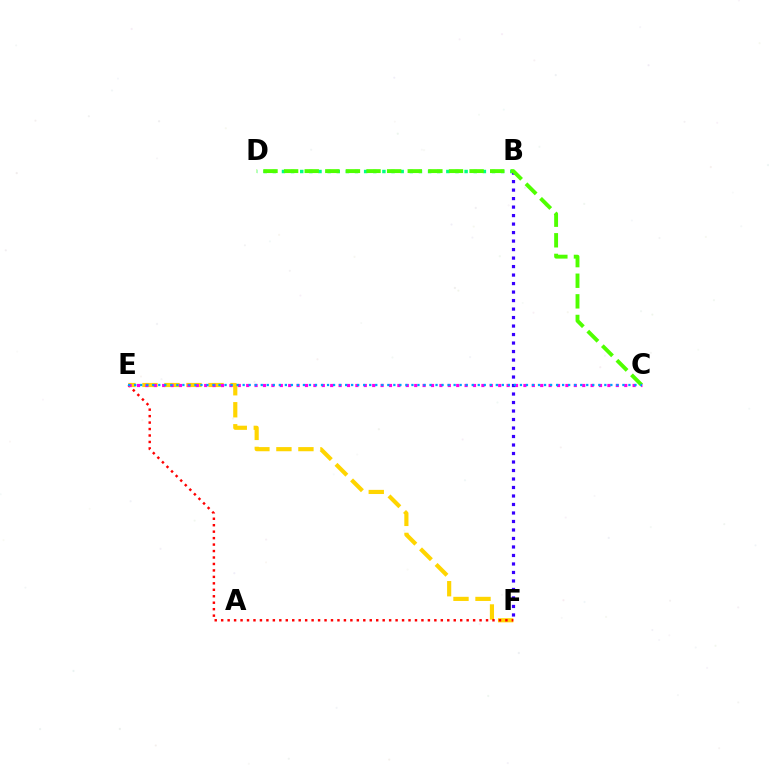{('B', 'D'): [{'color': '#00ff86', 'line_style': 'dotted', 'thickness': 2.48}], ('E', 'F'): [{'color': '#ffd500', 'line_style': 'dashed', 'thickness': 2.99}, {'color': '#ff0000', 'line_style': 'dotted', 'thickness': 1.76}], ('C', 'E'): [{'color': '#ff00ed', 'line_style': 'dotted', 'thickness': 2.28}, {'color': '#009eff', 'line_style': 'dotted', 'thickness': 1.64}], ('B', 'F'): [{'color': '#3700ff', 'line_style': 'dotted', 'thickness': 2.31}], ('C', 'D'): [{'color': '#4fff00', 'line_style': 'dashed', 'thickness': 2.8}]}